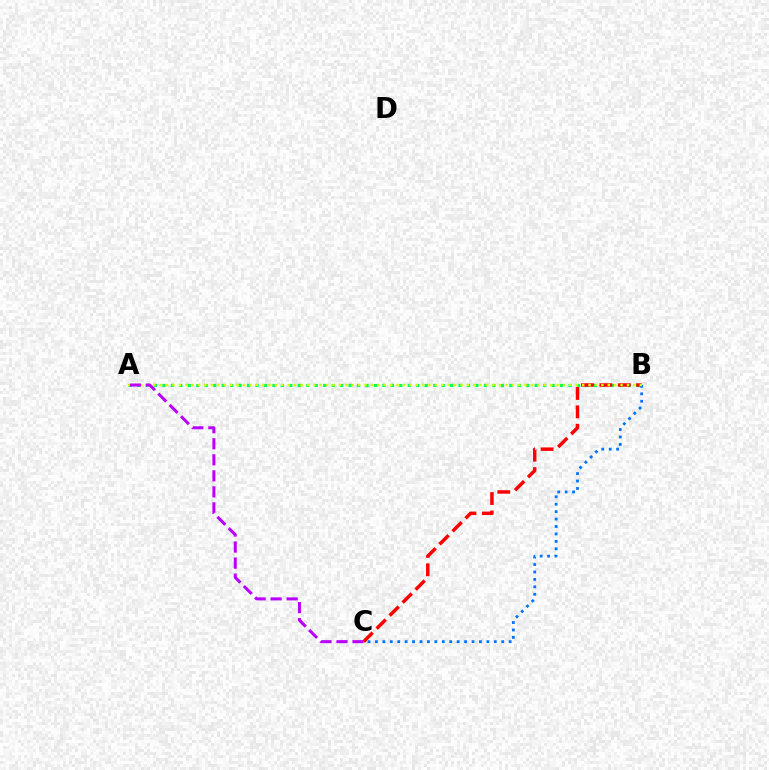{('A', 'B'): [{'color': '#00ff5c', 'line_style': 'dotted', 'thickness': 2.3}, {'color': '#d1ff00', 'line_style': 'dotted', 'thickness': 1.74}], ('B', 'C'): [{'color': '#ff0000', 'line_style': 'dashed', 'thickness': 2.5}, {'color': '#0074ff', 'line_style': 'dotted', 'thickness': 2.02}], ('A', 'C'): [{'color': '#b900ff', 'line_style': 'dashed', 'thickness': 2.18}]}